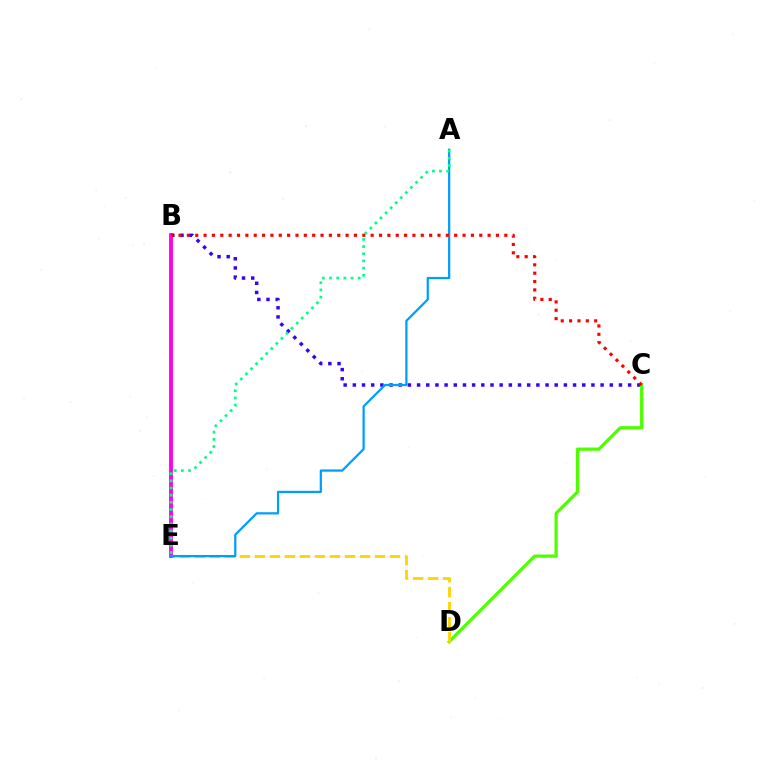{('B', 'C'): [{'color': '#3700ff', 'line_style': 'dotted', 'thickness': 2.49}, {'color': '#ff0000', 'line_style': 'dotted', 'thickness': 2.27}], ('C', 'D'): [{'color': '#4fff00', 'line_style': 'solid', 'thickness': 2.34}], ('D', 'E'): [{'color': '#ffd500', 'line_style': 'dashed', 'thickness': 2.04}], ('B', 'E'): [{'color': '#ff00ed', 'line_style': 'solid', 'thickness': 2.78}], ('A', 'E'): [{'color': '#009eff', 'line_style': 'solid', 'thickness': 1.62}, {'color': '#00ff86', 'line_style': 'dotted', 'thickness': 1.95}]}